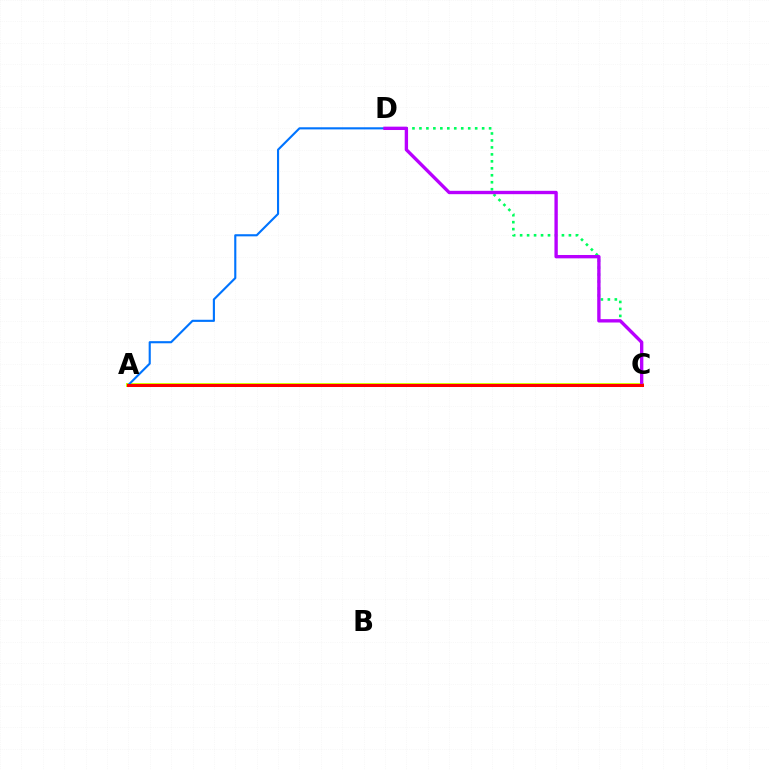{('A', 'C'): [{'color': '#d1ff00', 'line_style': 'solid', 'thickness': 2.84}, {'color': '#ff0000', 'line_style': 'solid', 'thickness': 2.17}], ('A', 'D'): [{'color': '#0074ff', 'line_style': 'solid', 'thickness': 1.53}], ('C', 'D'): [{'color': '#00ff5c', 'line_style': 'dotted', 'thickness': 1.89}, {'color': '#b900ff', 'line_style': 'solid', 'thickness': 2.42}]}